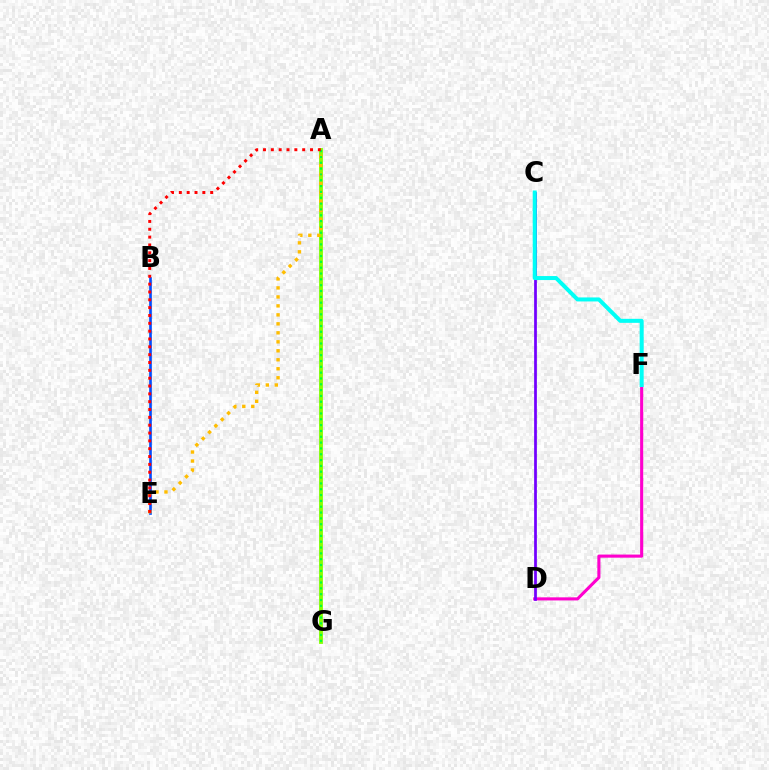{('D', 'F'): [{'color': '#ff00cf', 'line_style': 'solid', 'thickness': 2.23}], ('B', 'E'): [{'color': '#004bff', 'line_style': 'solid', 'thickness': 1.91}], ('A', 'G'): [{'color': '#84ff00', 'line_style': 'solid', 'thickness': 2.75}, {'color': '#00ff39', 'line_style': 'dotted', 'thickness': 1.58}], ('A', 'E'): [{'color': '#ffbd00', 'line_style': 'dotted', 'thickness': 2.44}, {'color': '#ff0000', 'line_style': 'dotted', 'thickness': 2.13}], ('C', 'D'): [{'color': '#7200ff', 'line_style': 'solid', 'thickness': 1.97}], ('C', 'F'): [{'color': '#00fff6', 'line_style': 'solid', 'thickness': 2.89}]}